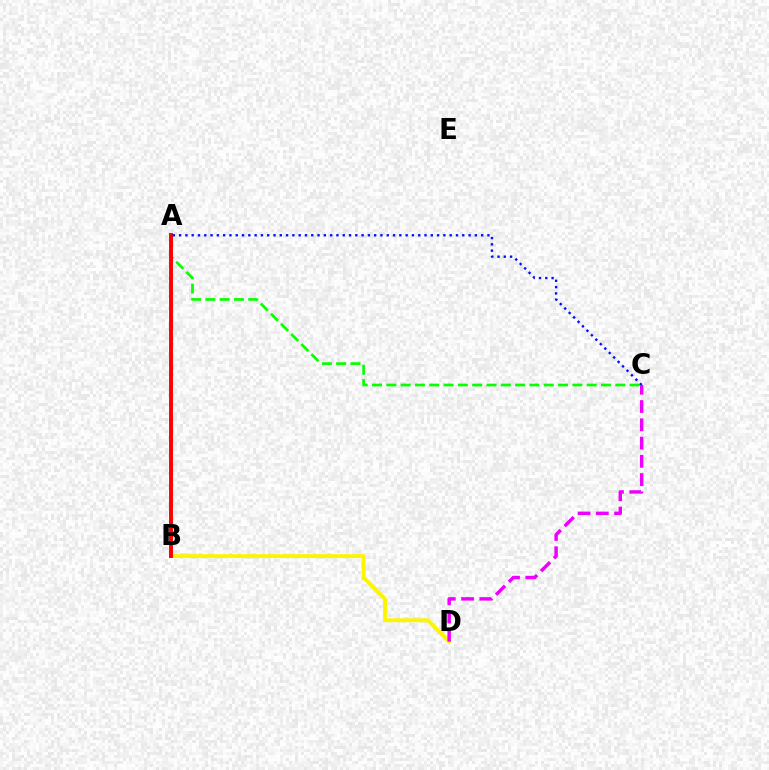{('A', 'B'): [{'color': '#00fff6', 'line_style': 'dashed', 'thickness': 2.21}, {'color': '#ff0000', 'line_style': 'solid', 'thickness': 2.82}], ('B', 'D'): [{'color': '#fcf500', 'line_style': 'solid', 'thickness': 2.79}], ('A', 'C'): [{'color': '#08ff00', 'line_style': 'dashed', 'thickness': 1.94}, {'color': '#0010ff', 'line_style': 'dotted', 'thickness': 1.71}], ('C', 'D'): [{'color': '#ee00ff', 'line_style': 'dashed', 'thickness': 2.48}]}